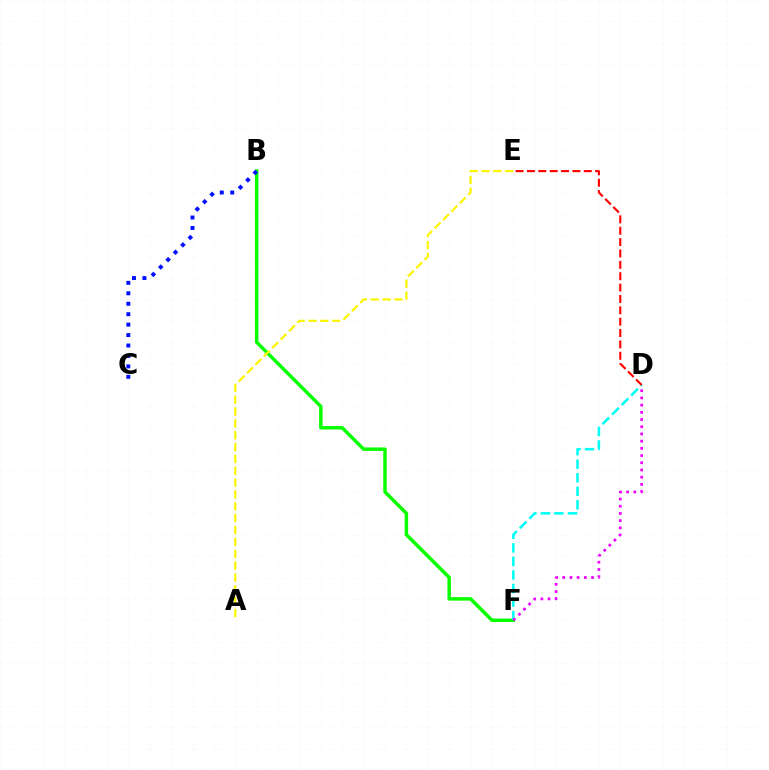{('B', 'F'): [{'color': '#08ff00', 'line_style': 'solid', 'thickness': 2.49}], ('D', 'F'): [{'color': '#00fff6', 'line_style': 'dashed', 'thickness': 1.84}, {'color': '#ee00ff', 'line_style': 'dotted', 'thickness': 1.96}], ('D', 'E'): [{'color': '#ff0000', 'line_style': 'dashed', 'thickness': 1.54}], ('B', 'C'): [{'color': '#0010ff', 'line_style': 'dotted', 'thickness': 2.84}], ('A', 'E'): [{'color': '#fcf500', 'line_style': 'dashed', 'thickness': 1.61}]}